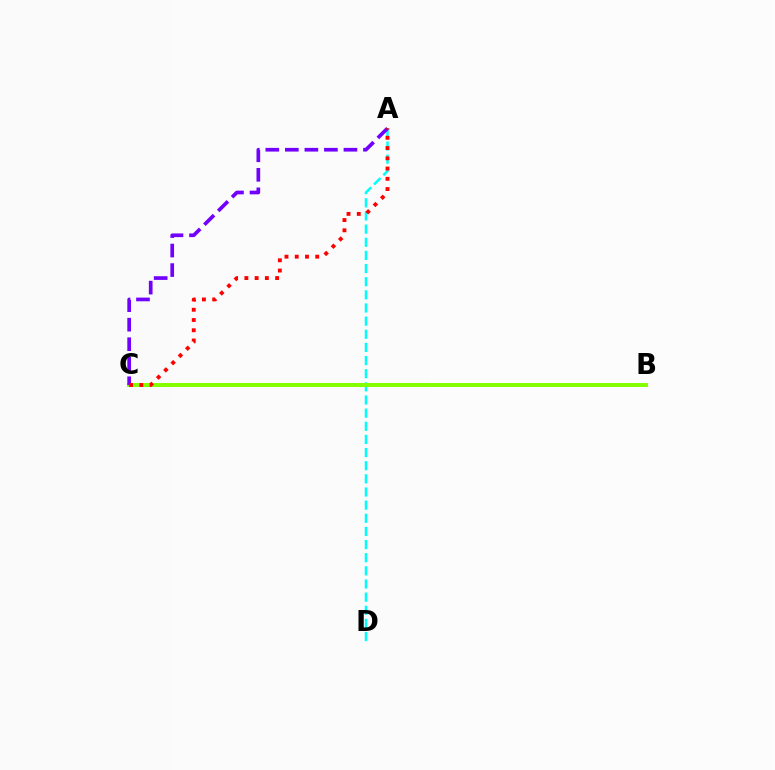{('A', 'D'): [{'color': '#00fff6', 'line_style': 'dashed', 'thickness': 1.79}], ('B', 'C'): [{'color': '#84ff00', 'line_style': 'solid', 'thickness': 2.86}], ('A', 'C'): [{'color': '#7200ff', 'line_style': 'dashed', 'thickness': 2.65}, {'color': '#ff0000', 'line_style': 'dotted', 'thickness': 2.78}]}